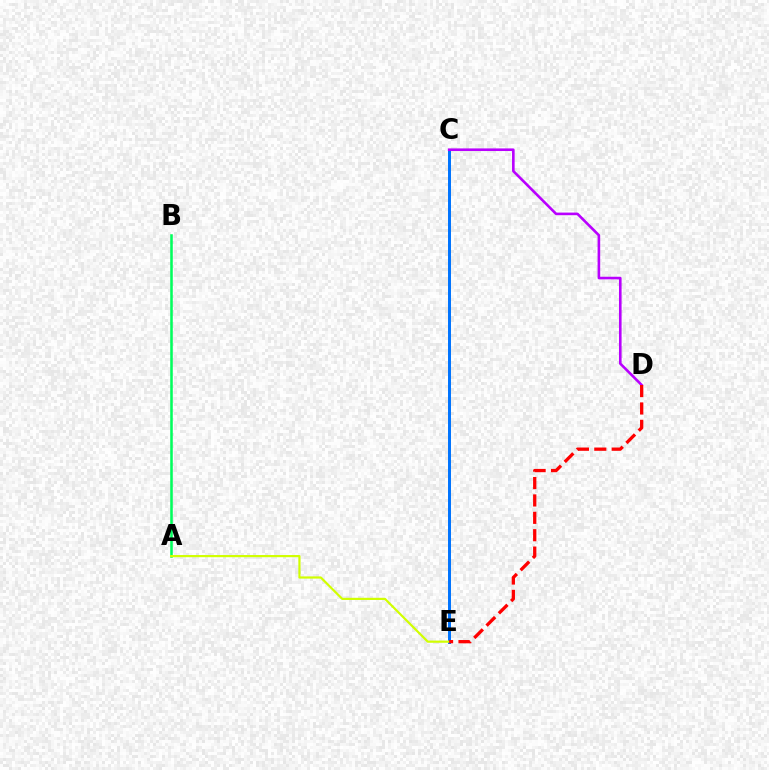{('A', 'B'): [{'color': '#00ff5c', 'line_style': 'solid', 'thickness': 1.84}], ('C', 'E'): [{'color': '#0074ff', 'line_style': 'solid', 'thickness': 2.14}], ('C', 'D'): [{'color': '#b900ff', 'line_style': 'solid', 'thickness': 1.88}], ('A', 'E'): [{'color': '#d1ff00', 'line_style': 'solid', 'thickness': 1.57}], ('D', 'E'): [{'color': '#ff0000', 'line_style': 'dashed', 'thickness': 2.36}]}